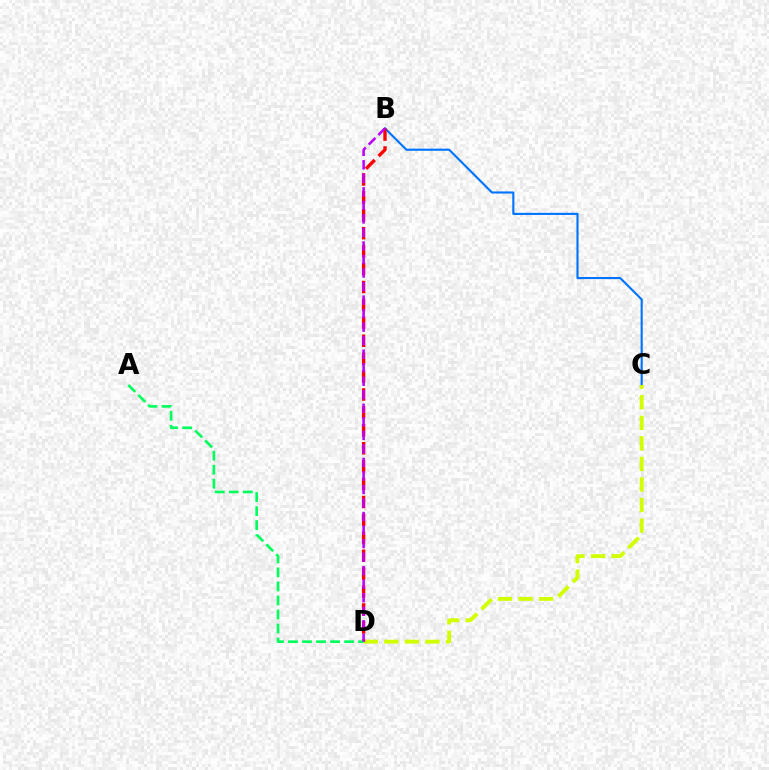{('B', 'C'): [{'color': '#0074ff', 'line_style': 'solid', 'thickness': 1.53}], ('C', 'D'): [{'color': '#d1ff00', 'line_style': 'dashed', 'thickness': 2.79}], ('B', 'D'): [{'color': '#ff0000', 'line_style': 'dashed', 'thickness': 2.43}, {'color': '#b900ff', 'line_style': 'dashed', 'thickness': 1.84}], ('A', 'D'): [{'color': '#00ff5c', 'line_style': 'dashed', 'thickness': 1.91}]}